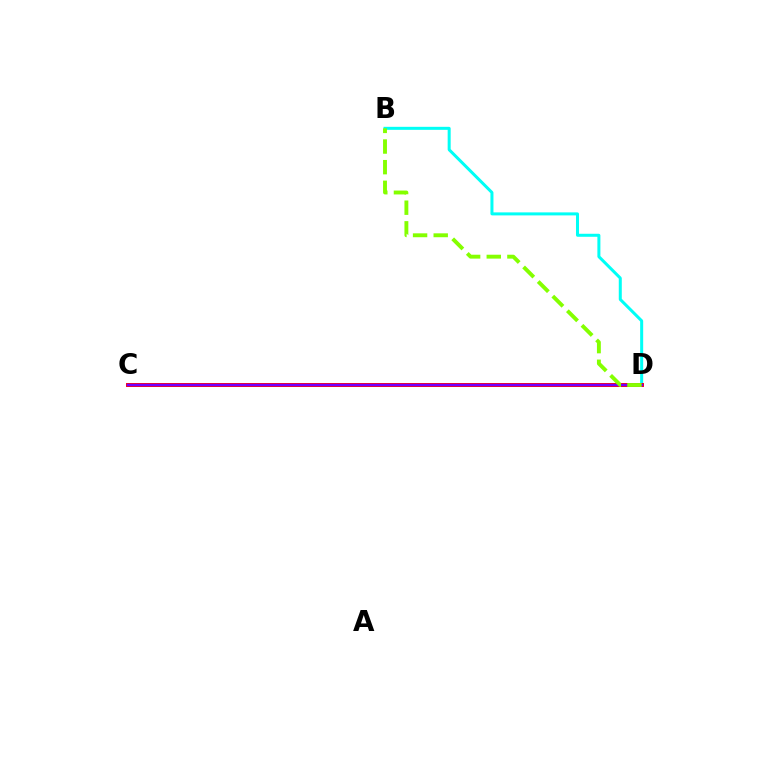{('B', 'D'): [{'color': '#00fff6', 'line_style': 'solid', 'thickness': 2.17}, {'color': '#84ff00', 'line_style': 'dashed', 'thickness': 2.8}], ('C', 'D'): [{'color': '#ff0000', 'line_style': 'solid', 'thickness': 2.83}, {'color': '#7200ff', 'line_style': 'solid', 'thickness': 1.78}]}